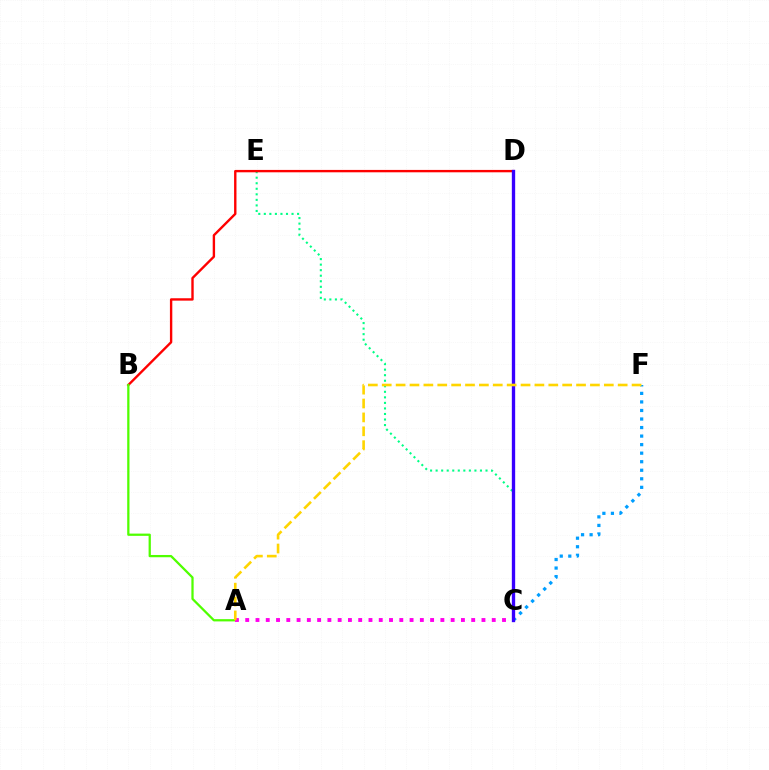{('C', 'F'): [{'color': '#009eff', 'line_style': 'dotted', 'thickness': 2.32}], ('C', 'E'): [{'color': '#00ff86', 'line_style': 'dotted', 'thickness': 1.51}], ('B', 'D'): [{'color': '#ff0000', 'line_style': 'solid', 'thickness': 1.72}], ('A', 'B'): [{'color': '#4fff00', 'line_style': 'solid', 'thickness': 1.63}], ('A', 'C'): [{'color': '#ff00ed', 'line_style': 'dotted', 'thickness': 2.79}], ('C', 'D'): [{'color': '#3700ff', 'line_style': 'solid', 'thickness': 2.4}], ('A', 'F'): [{'color': '#ffd500', 'line_style': 'dashed', 'thickness': 1.89}]}